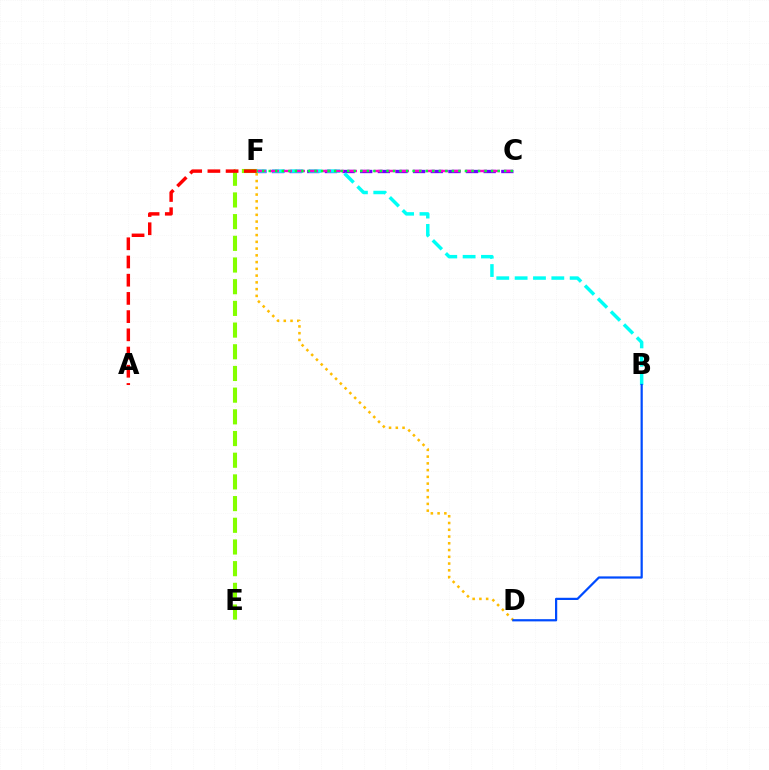{('C', 'F'): [{'color': '#7200ff', 'line_style': 'dashed', 'thickness': 2.4}, {'color': '#ff00cf', 'line_style': 'dashed', 'thickness': 1.77}, {'color': '#00ff39', 'line_style': 'dotted', 'thickness': 1.78}], ('E', 'F'): [{'color': '#84ff00', 'line_style': 'dashed', 'thickness': 2.95}], ('B', 'F'): [{'color': '#00fff6', 'line_style': 'dashed', 'thickness': 2.49}], ('A', 'F'): [{'color': '#ff0000', 'line_style': 'dashed', 'thickness': 2.47}], ('D', 'F'): [{'color': '#ffbd00', 'line_style': 'dotted', 'thickness': 1.84}], ('B', 'D'): [{'color': '#004bff', 'line_style': 'solid', 'thickness': 1.6}]}